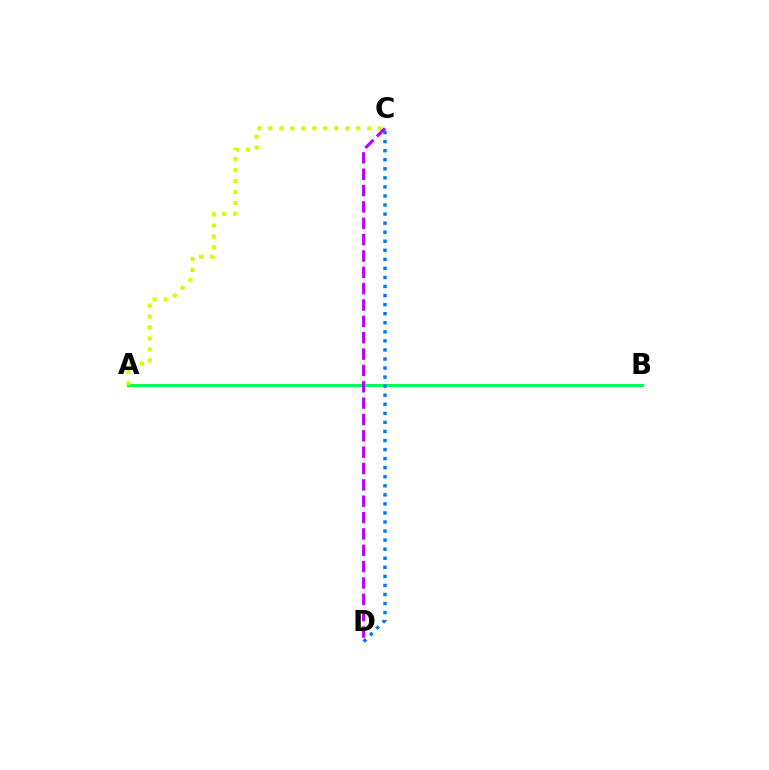{('A', 'B'): [{'color': '#ff0000', 'line_style': 'dashed', 'thickness': 2.1}, {'color': '#00ff5c', 'line_style': 'solid', 'thickness': 2.16}], ('A', 'C'): [{'color': '#d1ff00', 'line_style': 'dotted', 'thickness': 2.98}], ('C', 'D'): [{'color': '#b900ff', 'line_style': 'dashed', 'thickness': 2.22}, {'color': '#0074ff', 'line_style': 'dotted', 'thickness': 2.46}]}